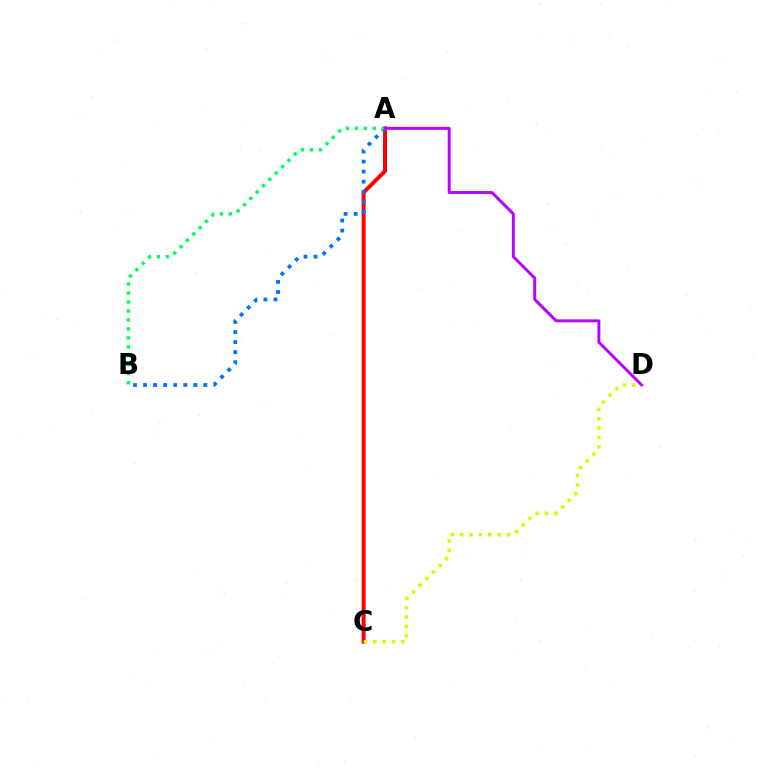{('A', 'C'): [{'color': '#ff0000', 'line_style': 'solid', 'thickness': 2.88}], ('A', 'B'): [{'color': '#0074ff', 'line_style': 'dotted', 'thickness': 2.73}, {'color': '#00ff5c', 'line_style': 'dotted', 'thickness': 2.44}], ('A', 'D'): [{'color': '#b900ff', 'line_style': 'solid', 'thickness': 2.11}], ('C', 'D'): [{'color': '#d1ff00', 'line_style': 'dotted', 'thickness': 2.55}]}